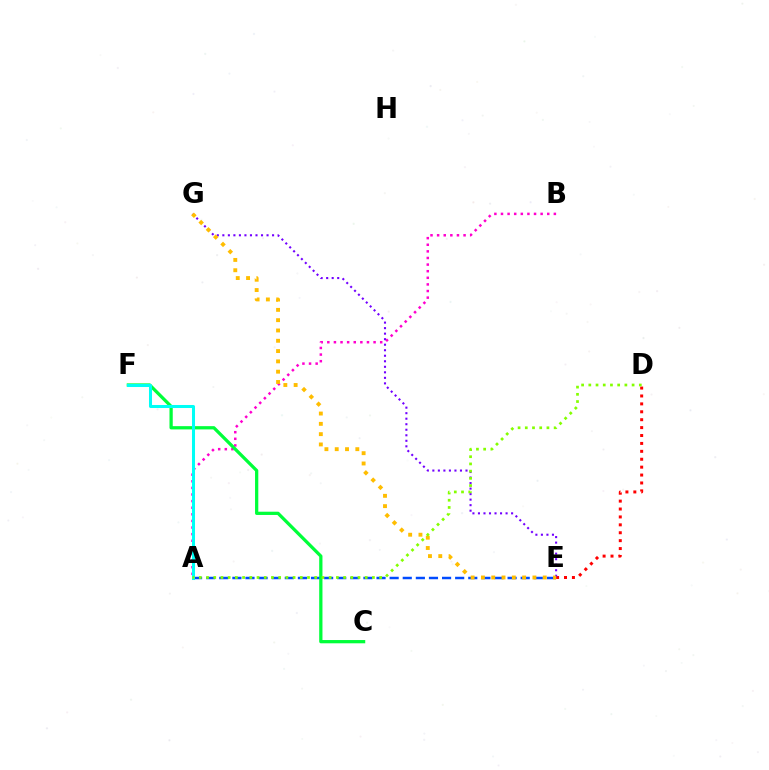{('D', 'E'): [{'color': '#ff0000', 'line_style': 'dotted', 'thickness': 2.15}], ('A', 'E'): [{'color': '#004bff', 'line_style': 'dashed', 'thickness': 1.78}], ('A', 'B'): [{'color': '#ff00cf', 'line_style': 'dotted', 'thickness': 1.8}], ('C', 'F'): [{'color': '#00ff39', 'line_style': 'solid', 'thickness': 2.35}], ('E', 'G'): [{'color': '#7200ff', 'line_style': 'dotted', 'thickness': 1.5}, {'color': '#ffbd00', 'line_style': 'dotted', 'thickness': 2.8}], ('A', 'F'): [{'color': '#00fff6', 'line_style': 'solid', 'thickness': 2.18}], ('A', 'D'): [{'color': '#84ff00', 'line_style': 'dotted', 'thickness': 1.96}]}